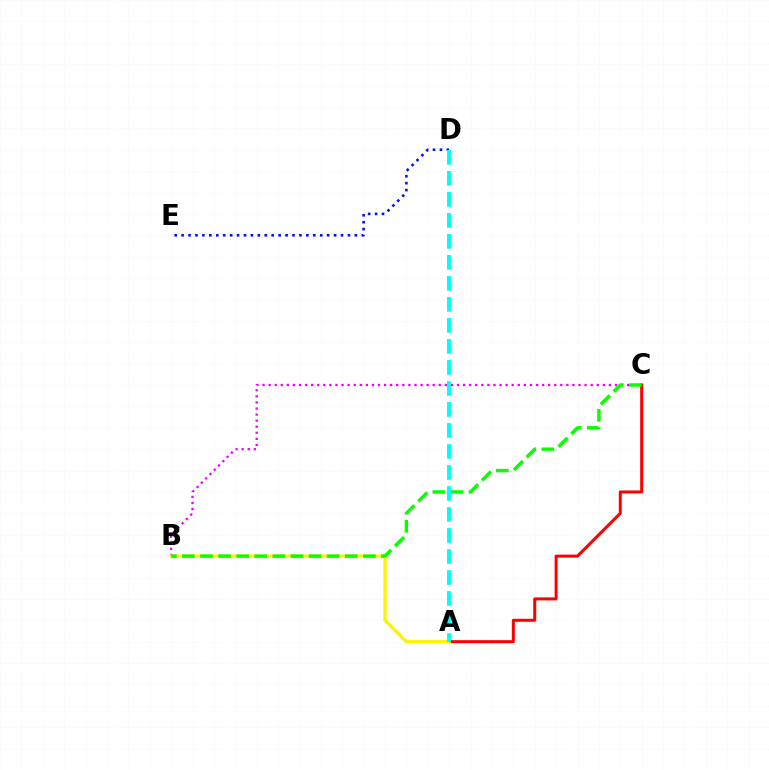{('A', 'C'): [{'color': '#ff0000', 'line_style': 'solid', 'thickness': 2.16}], ('D', 'E'): [{'color': '#0010ff', 'line_style': 'dotted', 'thickness': 1.88}], ('B', 'C'): [{'color': '#ee00ff', 'line_style': 'dotted', 'thickness': 1.65}, {'color': '#08ff00', 'line_style': 'dashed', 'thickness': 2.46}], ('A', 'B'): [{'color': '#fcf500', 'line_style': 'solid', 'thickness': 2.36}], ('A', 'D'): [{'color': '#00fff6', 'line_style': 'dashed', 'thickness': 2.85}]}